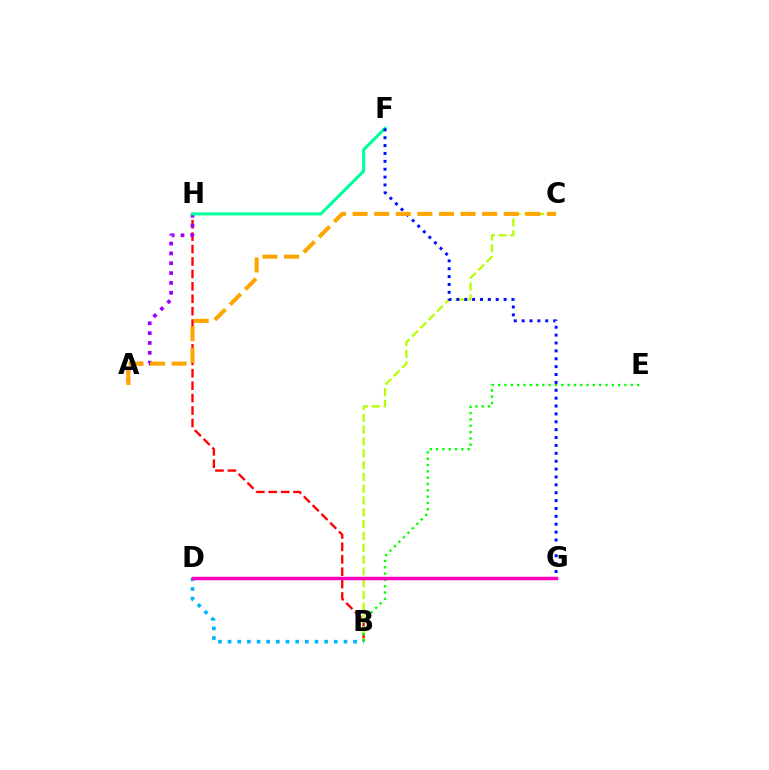{('B', 'H'): [{'color': '#ff0000', 'line_style': 'dashed', 'thickness': 1.69}], ('A', 'H'): [{'color': '#9b00ff', 'line_style': 'dotted', 'thickness': 2.67}], ('B', 'C'): [{'color': '#b3ff00', 'line_style': 'dashed', 'thickness': 1.6}], ('F', 'H'): [{'color': '#00ff9d', 'line_style': 'solid', 'thickness': 2.22}], ('B', 'E'): [{'color': '#08ff00', 'line_style': 'dotted', 'thickness': 1.71}], ('B', 'D'): [{'color': '#00b5ff', 'line_style': 'dotted', 'thickness': 2.62}], ('F', 'G'): [{'color': '#0010ff', 'line_style': 'dotted', 'thickness': 2.14}], ('A', 'C'): [{'color': '#ffa500', 'line_style': 'dashed', 'thickness': 2.93}], ('D', 'G'): [{'color': '#ff00bd', 'line_style': 'solid', 'thickness': 2.51}]}